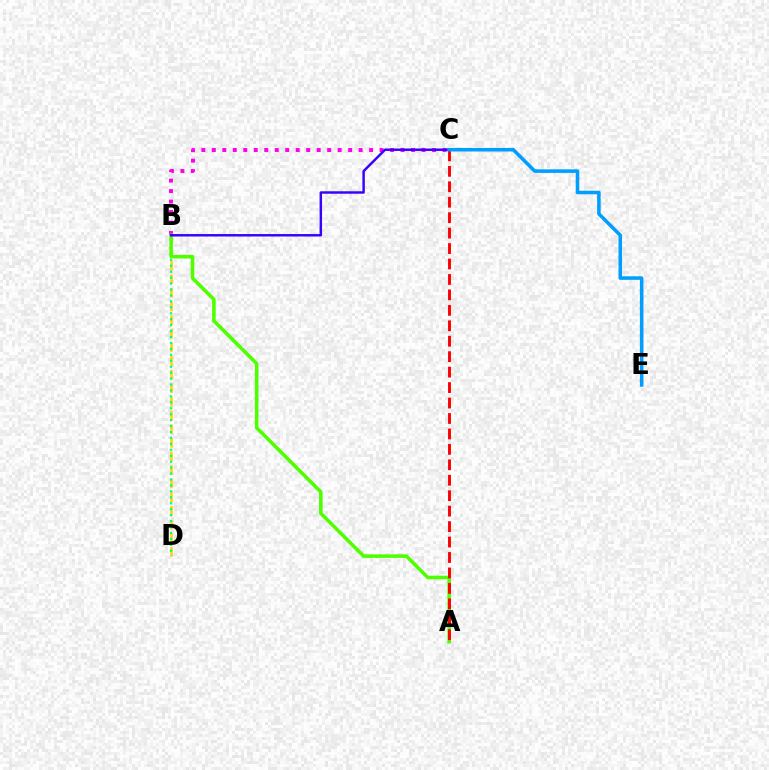{('B', 'D'): [{'color': '#ffd500', 'line_style': 'dashed', 'thickness': 1.85}, {'color': '#00ff86', 'line_style': 'dotted', 'thickness': 1.61}], ('B', 'C'): [{'color': '#ff00ed', 'line_style': 'dotted', 'thickness': 2.85}, {'color': '#3700ff', 'line_style': 'solid', 'thickness': 1.76}], ('A', 'B'): [{'color': '#4fff00', 'line_style': 'solid', 'thickness': 2.57}], ('A', 'C'): [{'color': '#ff0000', 'line_style': 'dashed', 'thickness': 2.1}], ('C', 'E'): [{'color': '#009eff', 'line_style': 'solid', 'thickness': 2.55}]}